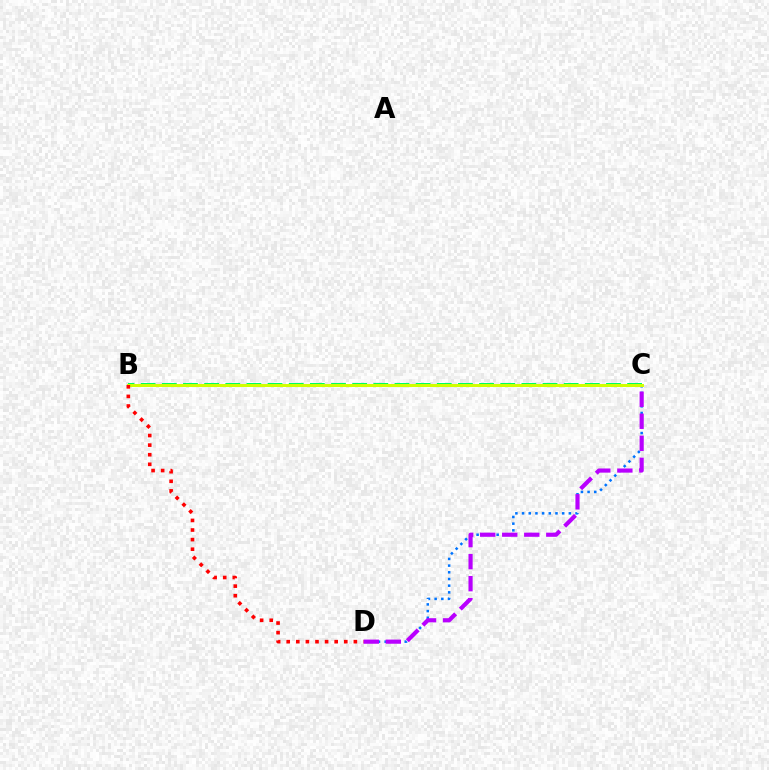{('B', 'C'): [{'color': '#00ff5c', 'line_style': 'dashed', 'thickness': 2.87}, {'color': '#d1ff00', 'line_style': 'solid', 'thickness': 2.14}], ('C', 'D'): [{'color': '#0074ff', 'line_style': 'dotted', 'thickness': 1.82}, {'color': '#b900ff', 'line_style': 'dashed', 'thickness': 2.99}], ('B', 'D'): [{'color': '#ff0000', 'line_style': 'dotted', 'thickness': 2.61}]}